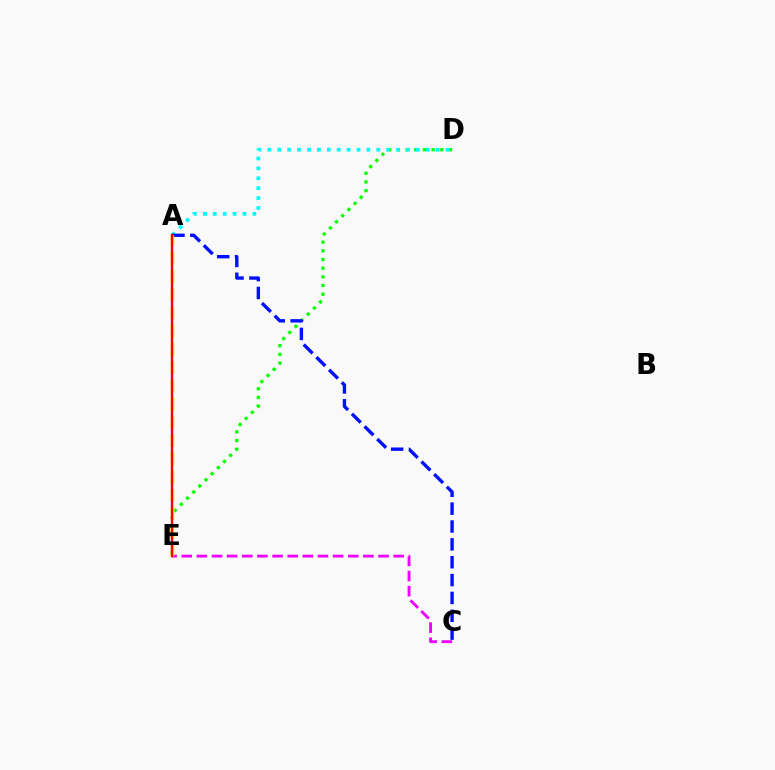{('C', 'E'): [{'color': '#ee00ff', 'line_style': 'dashed', 'thickness': 2.06}], ('D', 'E'): [{'color': '#08ff00', 'line_style': 'dotted', 'thickness': 2.36}], ('A', 'D'): [{'color': '#00fff6', 'line_style': 'dotted', 'thickness': 2.69}], ('A', 'C'): [{'color': '#0010ff', 'line_style': 'dashed', 'thickness': 2.43}], ('A', 'E'): [{'color': '#fcf500', 'line_style': 'dashed', 'thickness': 2.48}, {'color': '#ff0000', 'line_style': 'solid', 'thickness': 1.73}]}